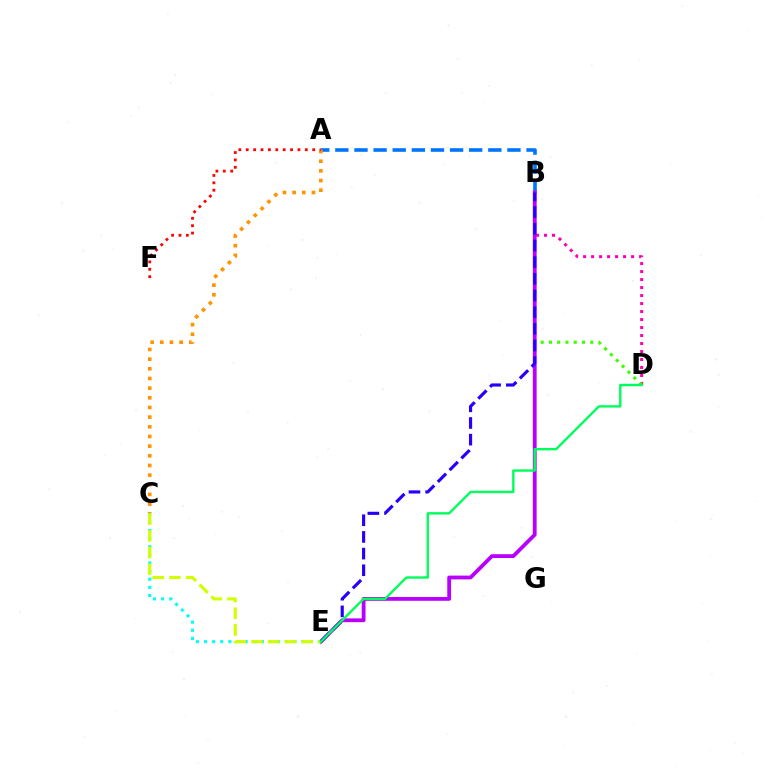{('A', 'B'): [{'color': '#0074ff', 'line_style': 'dashed', 'thickness': 2.6}], ('B', 'D'): [{'color': '#ff00ac', 'line_style': 'dotted', 'thickness': 2.17}, {'color': '#3dff00', 'line_style': 'dotted', 'thickness': 2.24}], ('A', 'C'): [{'color': '#ff9400', 'line_style': 'dotted', 'thickness': 2.63}], ('B', 'E'): [{'color': '#b900ff', 'line_style': 'solid', 'thickness': 2.74}, {'color': '#2500ff', 'line_style': 'dashed', 'thickness': 2.26}], ('C', 'E'): [{'color': '#00fff6', 'line_style': 'dotted', 'thickness': 2.21}, {'color': '#d1ff00', 'line_style': 'dashed', 'thickness': 2.27}], ('A', 'F'): [{'color': '#ff0000', 'line_style': 'dotted', 'thickness': 2.01}], ('D', 'E'): [{'color': '#00ff5c', 'line_style': 'solid', 'thickness': 1.71}]}